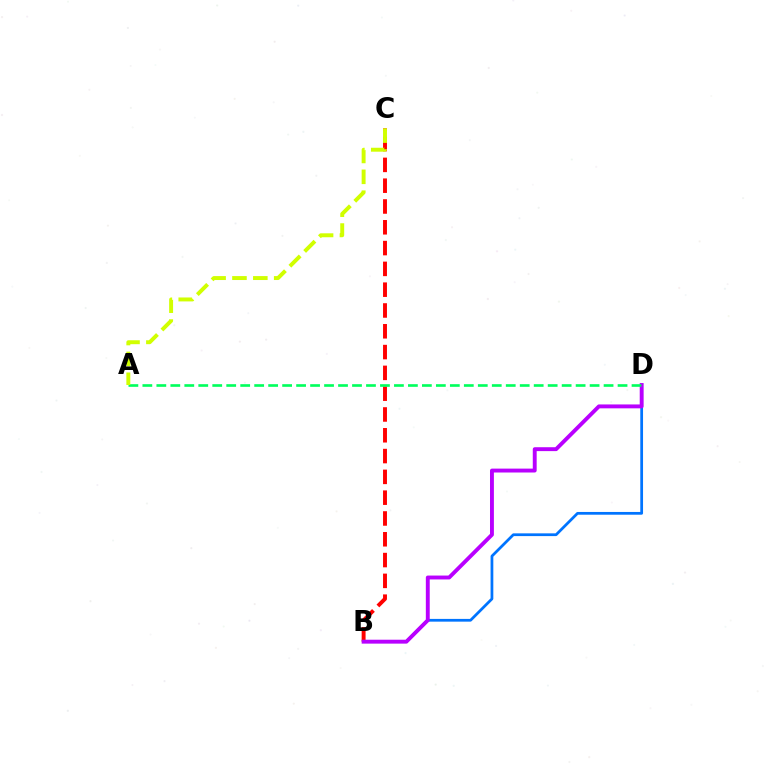{('B', 'D'): [{'color': '#0074ff', 'line_style': 'solid', 'thickness': 1.98}, {'color': '#b900ff', 'line_style': 'solid', 'thickness': 2.8}], ('B', 'C'): [{'color': '#ff0000', 'line_style': 'dashed', 'thickness': 2.83}], ('A', 'D'): [{'color': '#00ff5c', 'line_style': 'dashed', 'thickness': 1.9}], ('A', 'C'): [{'color': '#d1ff00', 'line_style': 'dashed', 'thickness': 2.83}]}